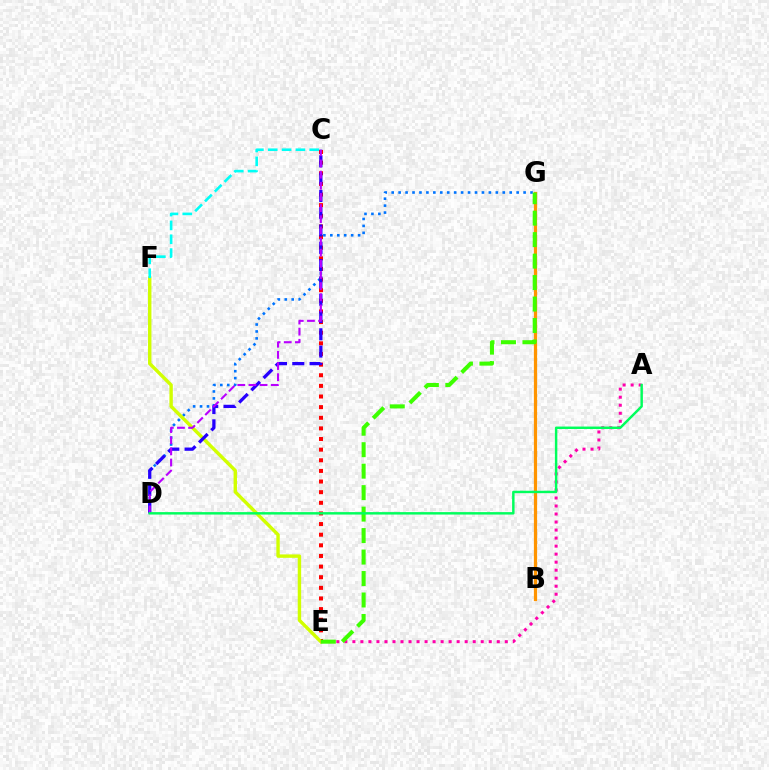{('D', 'G'): [{'color': '#0074ff', 'line_style': 'dotted', 'thickness': 1.89}], ('C', 'E'): [{'color': '#ff0000', 'line_style': 'dotted', 'thickness': 2.89}], ('E', 'F'): [{'color': '#d1ff00', 'line_style': 'solid', 'thickness': 2.45}], ('C', 'D'): [{'color': '#2500ff', 'line_style': 'dashed', 'thickness': 2.35}, {'color': '#b900ff', 'line_style': 'dashed', 'thickness': 1.51}], ('A', 'E'): [{'color': '#ff00ac', 'line_style': 'dotted', 'thickness': 2.18}], ('B', 'G'): [{'color': '#ff9400', 'line_style': 'solid', 'thickness': 2.32}], ('C', 'F'): [{'color': '#00fff6', 'line_style': 'dashed', 'thickness': 1.88}], ('E', 'G'): [{'color': '#3dff00', 'line_style': 'dashed', 'thickness': 2.92}], ('A', 'D'): [{'color': '#00ff5c', 'line_style': 'solid', 'thickness': 1.76}]}